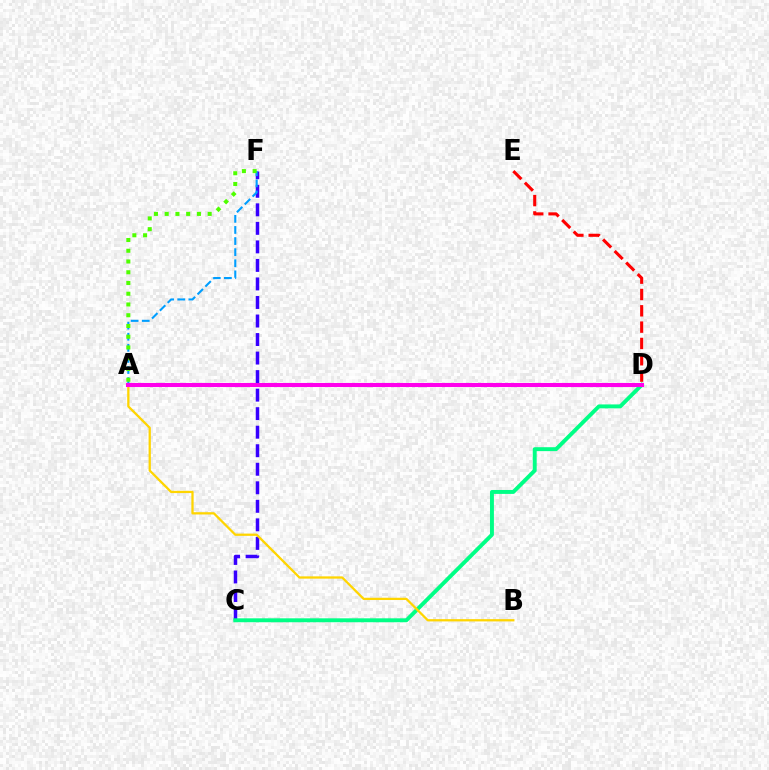{('C', 'F'): [{'color': '#3700ff', 'line_style': 'dashed', 'thickness': 2.52}], ('C', 'D'): [{'color': '#00ff86', 'line_style': 'solid', 'thickness': 2.83}], ('A', 'B'): [{'color': '#ffd500', 'line_style': 'solid', 'thickness': 1.63}], ('A', 'F'): [{'color': '#009eff', 'line_style': 'dashed', 'thickness': 1.51}, {'color': '#4fff00', 'line_style': 'dotted', 'thickness': 2.92}], ('D', 'E'): [{'color': '#ff0000', 'line_style': 'dashed', 'thickness': 2.22}], ('A', 'D'): [{'color': '#ff00ed', 'line_style': 'solid', 'thickness': 2.93}]}